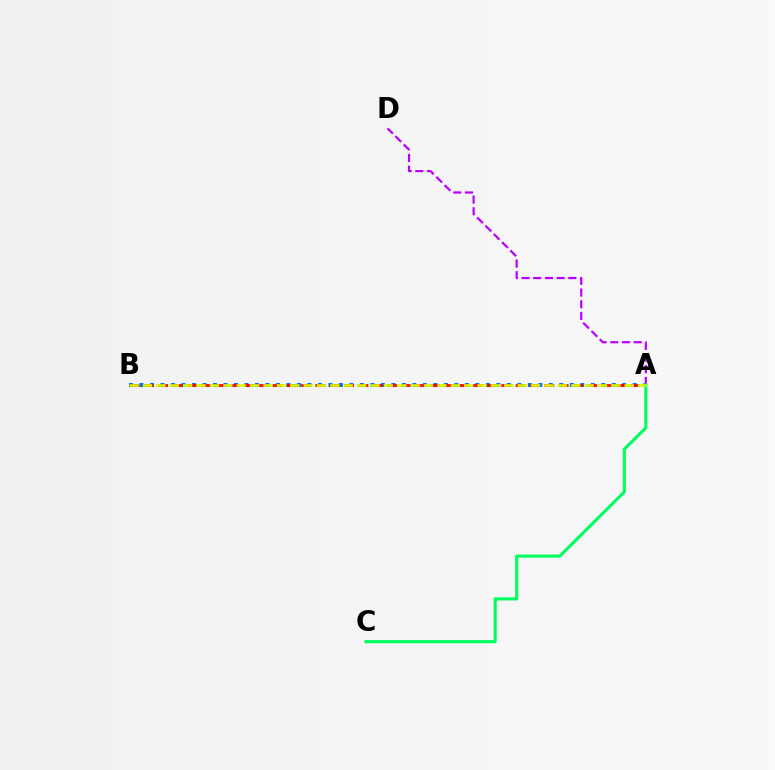{('A', 'B'): [{'color': '#0074ff', 'line_style': 'dotted', 'thickness': 2.85}, {'color': '#ff0000', 'line_style': 'dashed', 'thickness': 1.94}, {'color': '#d1ff00', 'line_style': 'dashed', 'thickness': 1.82}], ('A', 'D'): [{'color': '#b900ff', 'line_style': 'dashed', 'thickness': 1.59}], ('A', 'C'): [{'color': '#00ff5c', 'line_style': 'solid', 'thickness': 2.24}]}